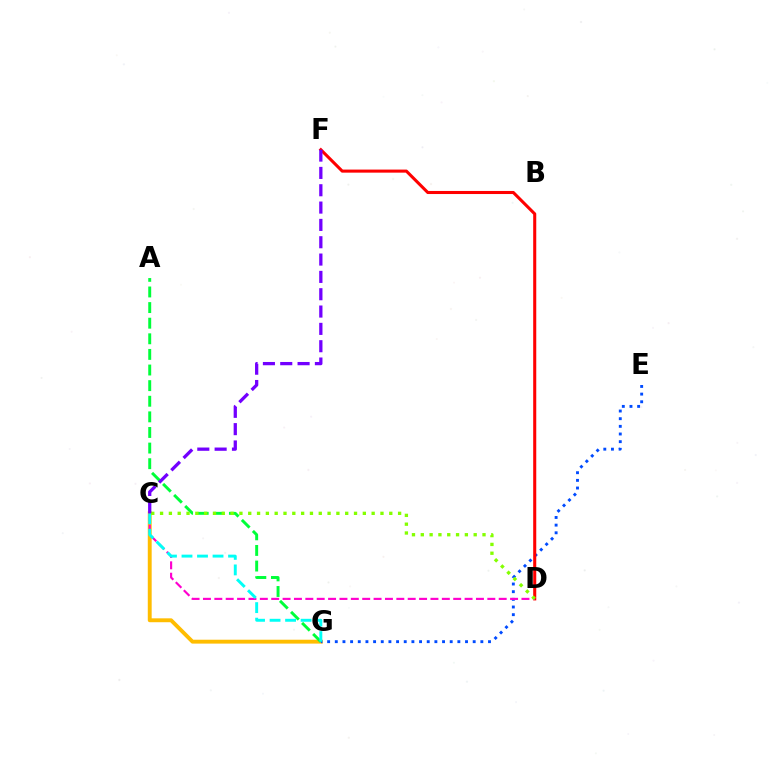{('C', 'G'): [{'color': '#ffbd00', 'line_style': 'solid', 'thickness': 2.8}, {'color': '#00fff6', 'line_style': 'dashed', 'thickness': 2.11}], ('E', 'G'): [{'color': '#004bff', 'line_style': 'dotted', 'thickness': 2.08}], ('D', 'F'): [{'color': '#ff0000', 'line_style': 'solid', 'thickness': 2.21}], ('A', 'G'): [{'color': '#00ff39', 'line_style': 'dashed', 'thickness': 2.12}], ('C', 'D'): [{'color': '#ff00cf', 'line_style': 'dashed', 'thickness': 1.55}, {'color': '#84ff00', 'line_style': 'dotted', 'thickness': 2.4}], ('C', 'F'): [{'color': '#7200ff', 'line_style': 'dashed', 'thickness': 2.35}]}